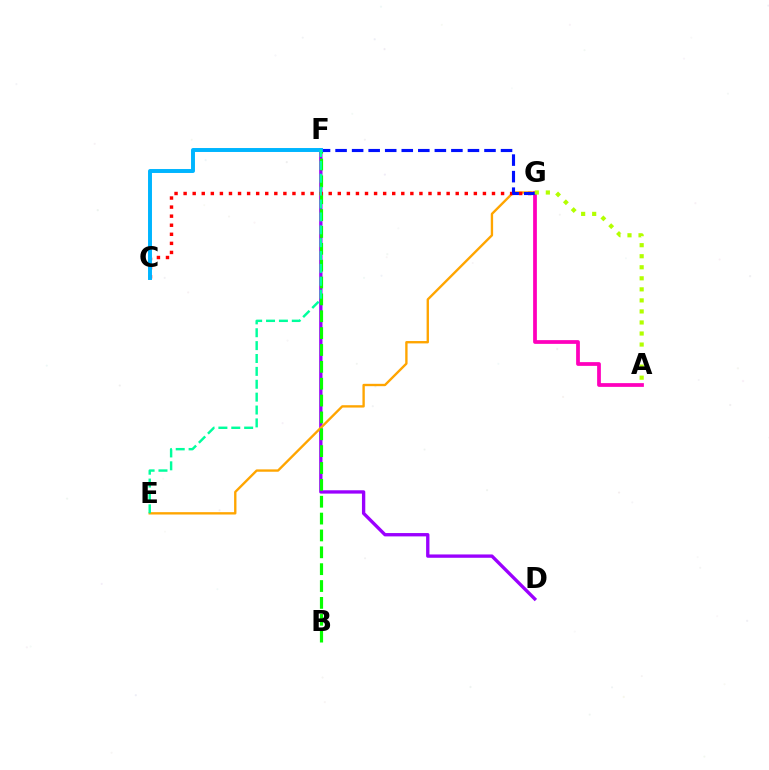{('D', 'F'): [{'color': '#9b00ff', 'line_style': 'solid', 'thickness': 2.4}], ('E', 'G'): [{'color': '#ffa500', 'line_style': 'solid', 'thickness': 1.7}], ('B', 'F'): [{'color': '#08ff00', 'line_style': 'dashed', 'thickness': 2.29}], ('C', 'G'): [{'color': '#ff0000', 'line_style': 'dotted', 'thickness': 2.46}], ('A', 'G'): [{'color': '#ff00bd', 'line_style': 'solid', 'thickness': 2.7}, {'color': '#b3ff00', 'line_style': 'dotted', 'thickness': 3.0}], ('F', 'G'): [{'color': '#0010ff', 'line_style': 'dashed', 'thickness': 2.25}], ('C', 'F'): [{'color': '#00b5ff', 'line_style': 'solid', 'thickness': 2.84}], ('E', 'F'): [{'color': '#00ff9d', 'line_style': 'dashed', 'thickness': 1.75}]}